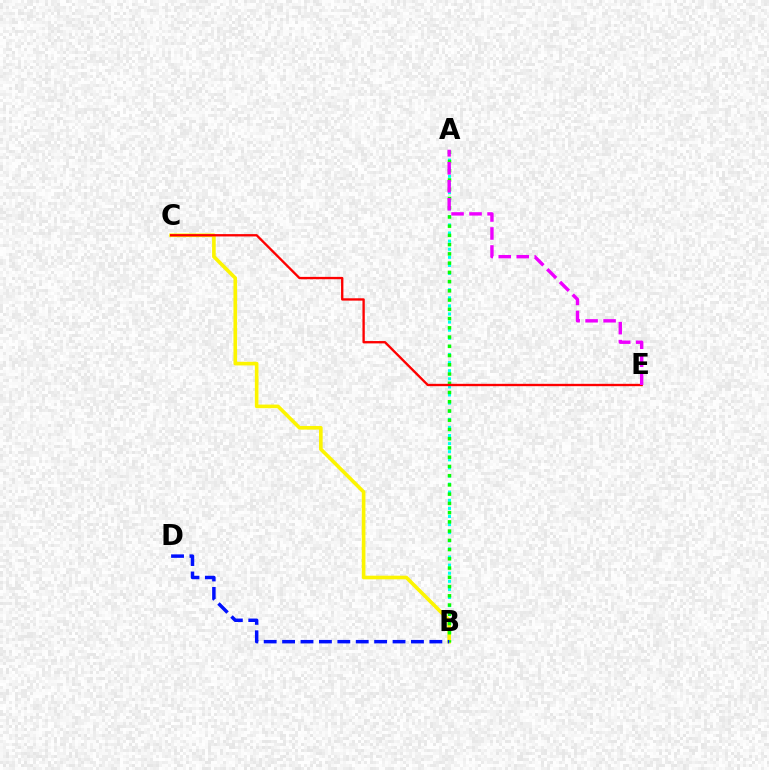{('A', 'B'): [{'color': '#00fff6', 'line_style': 'dotted', 'thickness': 2.2}, {'color': '#08ff00', 'line_style': 'dotted', 'thickness': 2.51}], ('B', 'C'): [{'color': '#fcf500', 'line_style': 'solid', 'thickness': 2.61}], ('C', 'E'): [{'color': '#ff0000', 'line_style': 'solid', 'thickness': 1.69}], ('A', 'E'): [{'color': '#ee00ff', 'line_style': 'dashed', 'thickness': 2.44}], ('B', 'D'): [{'color': '#0010ff', 'line_style': 'dashed', 'thickness': 2.5}]}